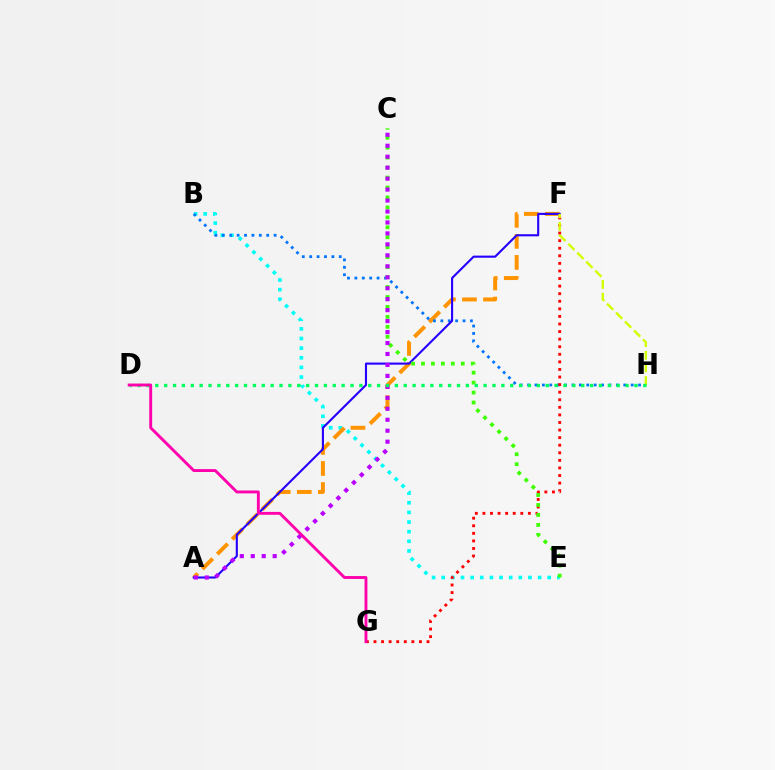{('B', 'E'): [{'color': '#00fff6', 'line_style': 'dotted', 'thickness': 2.62}], ('A', 'F'): [{'color': '#ff9400', 'line_style': 'dashed', 'thickness': 2.86}, {'color': '#2500ff', 'line_style': 'solid', 'thickness': 1.52}], ('B', 'H'): [{'color': '#0074ff', 'line_style': 'dotted', 'thickness': 2.01}], ('F', 'G'): [{'color': '#ff0000', 'line_style': 'dotted', 'thickness': 2.06}], ('F', 'H'): [{'color': '#d1ff00', 'line_style': 'dashed', 'thickness': 1.72}], ('C', 'E'): [{'color': '#3dff00', 'line_style': 'dotted', 'thickness': 2.7}], ('A', 'C'): [{'color': '#b900ff', 'line_style': 'dotted', 'thickness': 2.98}], ('D', 'H'): [{'color': '#00ff5c', 'line_style': 'dotted', 'thickness': 2.41}], ('D', 'G'): [{'color': '#ff00ac', 'line_style': 'solid', 'thickness': 2.08}]}